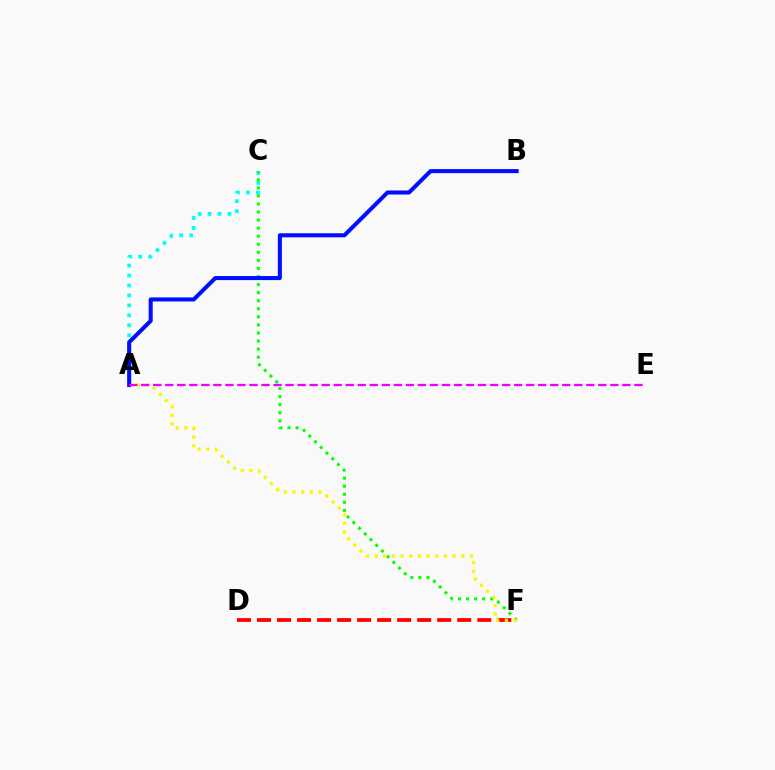{('D', 'F'): [{'color': '#ff0000', 'line_style': 'dashed', 'thickness': 2.72}], ('A', 'C'): [{'color': '#00fff6', 'line_style': 'dotted', 'thickness': 2.71}], ('C', 'F'): [{'color': '#08ff00', 'line_style': 'dotted', 'thickness': 2.19}], ('A', 'F'): [{'color': '#fcf500', 'line_style': 'dotted', 'thickness': 2.35}], ('A', 'B'): [{'color': '#0010ff', 'line_style': 'solid', 'thickness': 2.92}], ('A', 'E'): [{'color': '#ee00ff', 'line_style': 'dashed', 'thickness': 1.63}]}